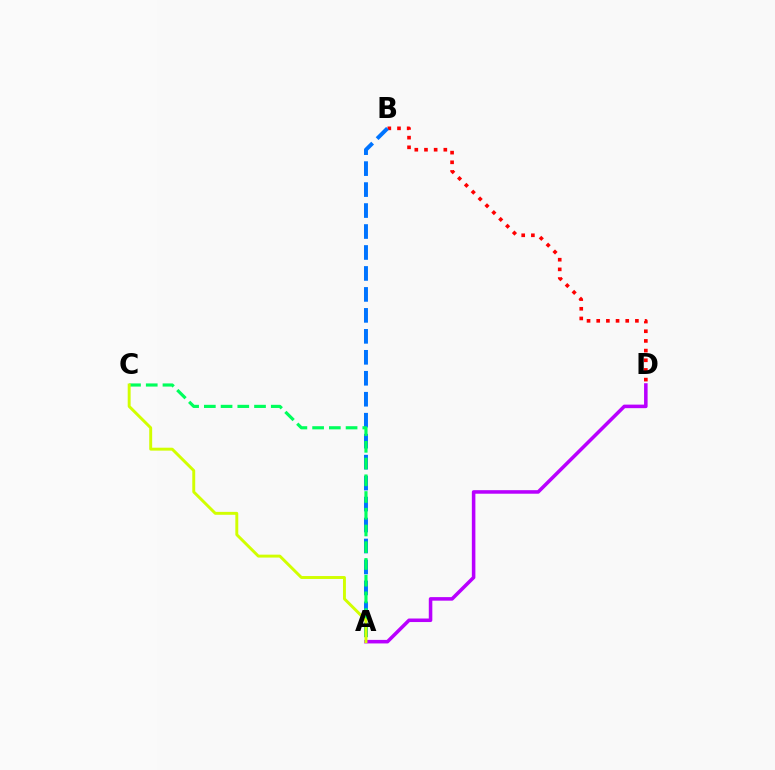{('A', 'D'): [{'color': '#b900ff', 'line_style': 'solid', 'thickness': 2.55}], ('B', 'D'): [{'color': '#ff0000', 'line_style': 'dotted', 'thickness': 2.63}], ('A', 'B'): [{'color': '#0074ff', 'line_style': 'dashed', 'thickness': 2.85}], ('A', 'C'): [{'color': '#00ff5c', 'line_style': 'dashed', 'thickness': 2.27}, {'color': '#d1ff00', 'line_style': 'solid', 'thickness': 2.1}]}